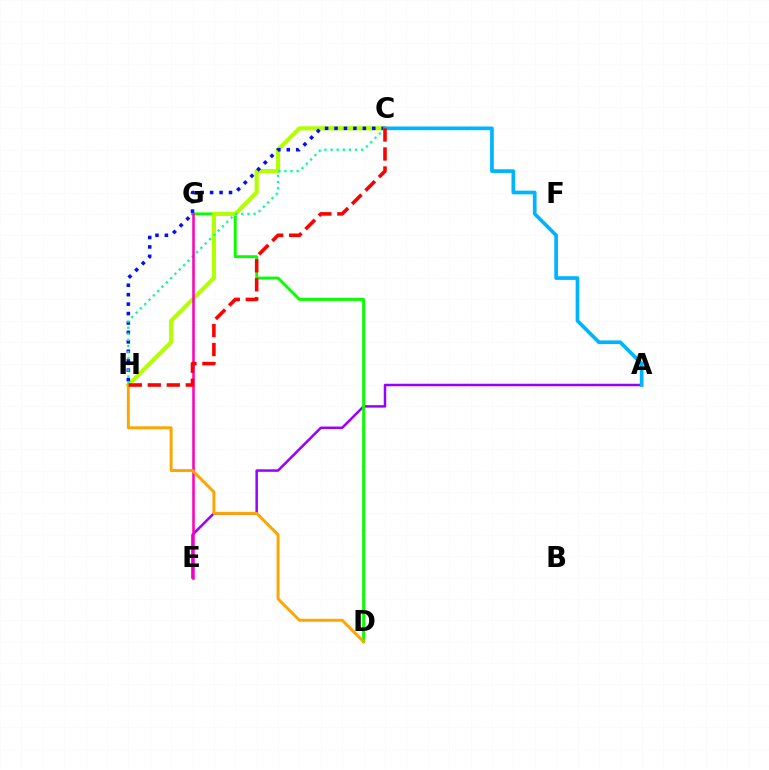{('A', 'E'): [{'color': '#9b00ff', 'line_style': 'solid', 'thickness': 1.8}], ('D', 'G'): [{'color': '#08ff00', 'line_style': 'solid', 'thickness': 2.09}], ('C', 'H'): [{'color': '#b3ff00', 'line_style': 'solid', 'thickness': 2.98}, {'color': '#0010ff', 'line_style': 'dotted', 'thickness': 2.56}, {'color': '#00ff9d', 'line_style': 'dotted', 'thickness': 1.66}, {'color': '#ff0000', 'line_style': 'dashed', 'thickness': 2.58}], ('E', 'G'): [{'color': '#ff00bd', 'line_style': 'solid', 'thickness': 1.83}], ('A', 'C'): [{'color': '#00b5ff', 'line_style': 'solid', 'thickness': 2.66}], ('D', 'H'): [{'color': '#ffa500', 'line_style': 'solid', 'thickness': 2.12}]}